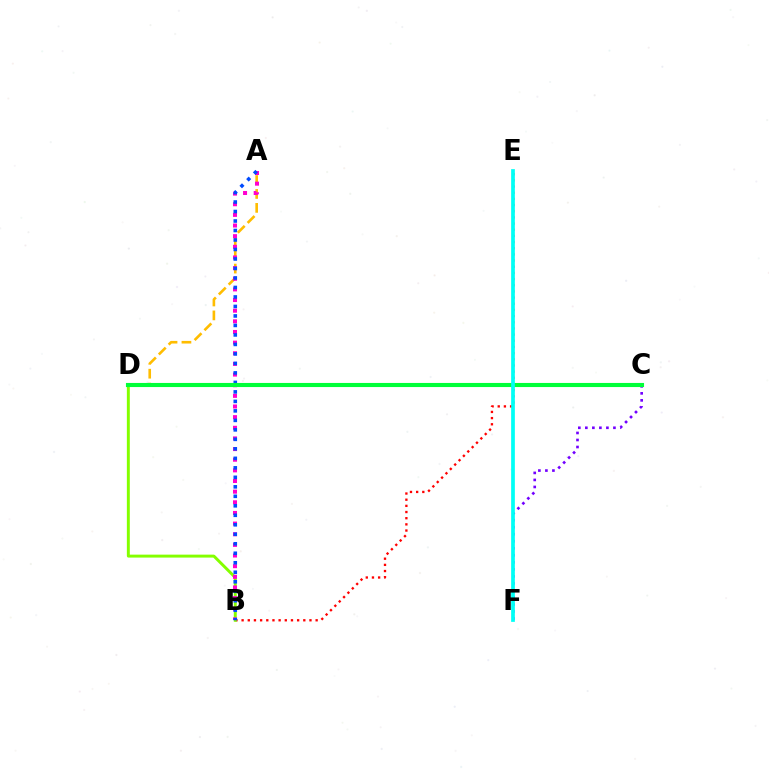{('C', 'F'): [{'color': '#7200ff', 'line_style': 'dotted', 'thickness': 1.91}], ('A', 'D'): [{'color': '#ffbd00', 'line_style': 'dashed', 'thickness': 1.89}], ('B', 'E'): [{'color': '#ff0000', 'line_style': 'dotted', 'thickness': 1.68}], ('B', 'D'): [{'color': '#84ff00', 'line_style': 'solid', 'thickness': 2.12}], ('A', 'B'): [{'color': '#ff00cf', 'line_style': 'dotted', 'thickness': 2.89}, {'color': '#004bff', 'line_style': 'dotted', 'thickness': 2.58}], ('C', 'D'): [{'color': '#00ff39', 'line_style': 'solid', 'thickness': 2.96}], ('E', 'F'): [{'color': '#00fff6', 'line_style': 'solid', 'thickness': 2.68}]}